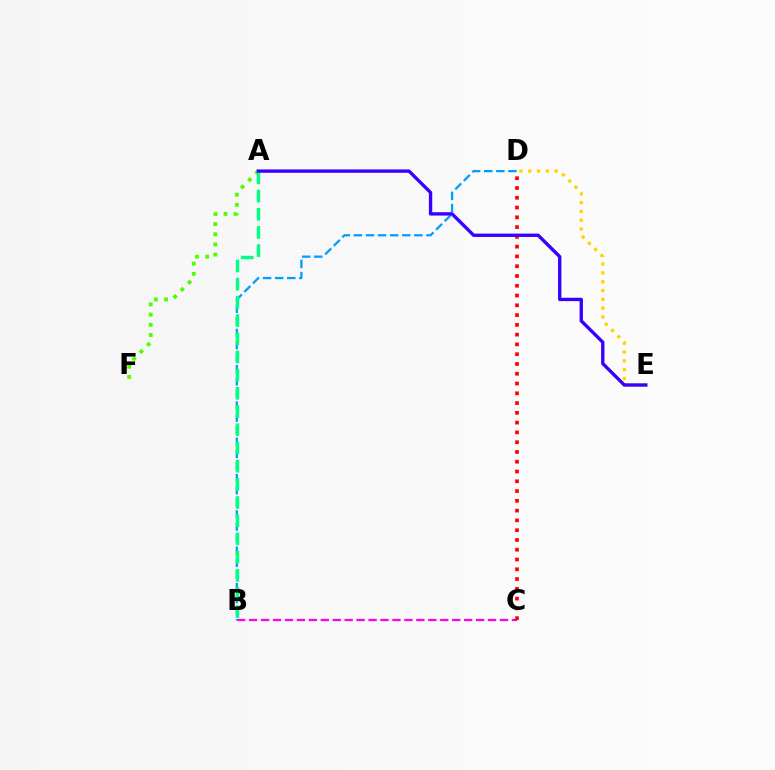{('D', 'E'): [{'color': '#ffd500', 'line_style': 'dotted', 'thickness': 2.39}], ('B', 'D'): [{'color': '#009eff', 'line_style': 'dashed', 'thickness': 1.64}], ('A', 'F'): [{'color': '#4fff00', 'line_style': 'dotted', 'thickness': 2.77}], ('A', 'B'): [{'color': '#00ff86', 'line_style': 'dashed', 'thickness': 2.47}], ('B', 'C'): [{'color': '#ff00ed', 'line_style': 'dashed', 'thickness': 1.62}], ('C', 'D'): [{'color': '#ff0000', 'line_style': 'dotted', 'thickness': 2.66}], ('A', 'E'): [{'color': '#3700ff', 'line_style': 'solid', 'thickness': 2.42}]}